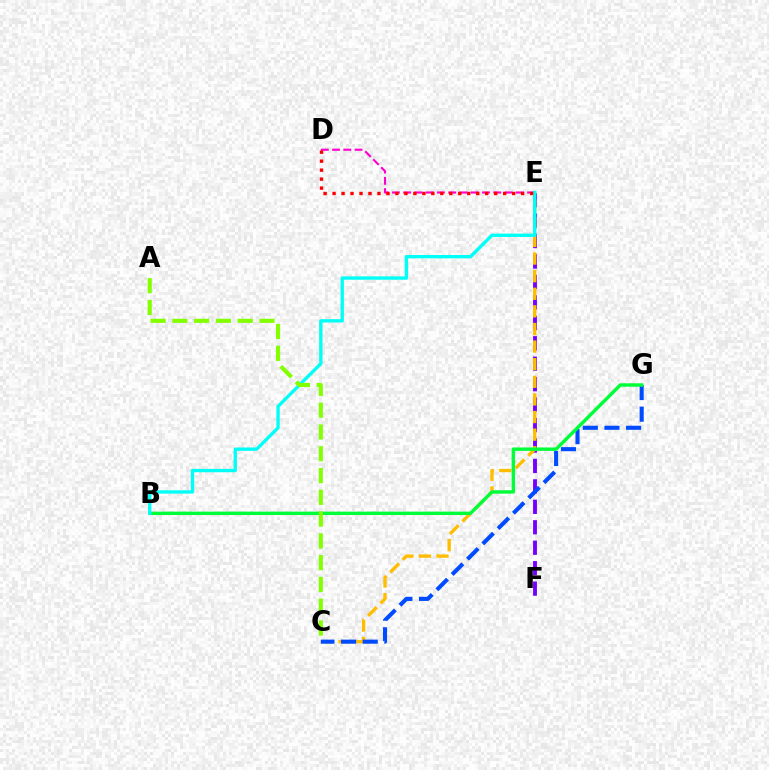{('E', 'F'): [{'color': '#7200ff', 'line_style': 'dashed', 'thickness': 2.78}], ('C', 'E'): [{'color': '#ffbd00', 'line_style': 'dashed', 'thickness': 2.39}], ('C', 'G'): [{'color': '#004bff', 'line_style': 'dashed', 'thickness': 2.94}], ('D', 'E'): [{'color': '#ff00cf', 'line_style': 'dashed', 'thickness': 1.53}, {'color': '#ff0000', 'line_style': 'dotted', 'thickness': 2.44}], ('B', 'G'): [{'color': '#00ff39', 'line_style': 'solid', 'thickness': 2.46}], ('B', 'E'): [{'color': '#00fff6', 'line_style': 'solid', 'thickness': 2.41}], ('A', 'C'): [{'color': '#84ff00', 'line_style': 'dashed', 'thickness': 2.96}]}